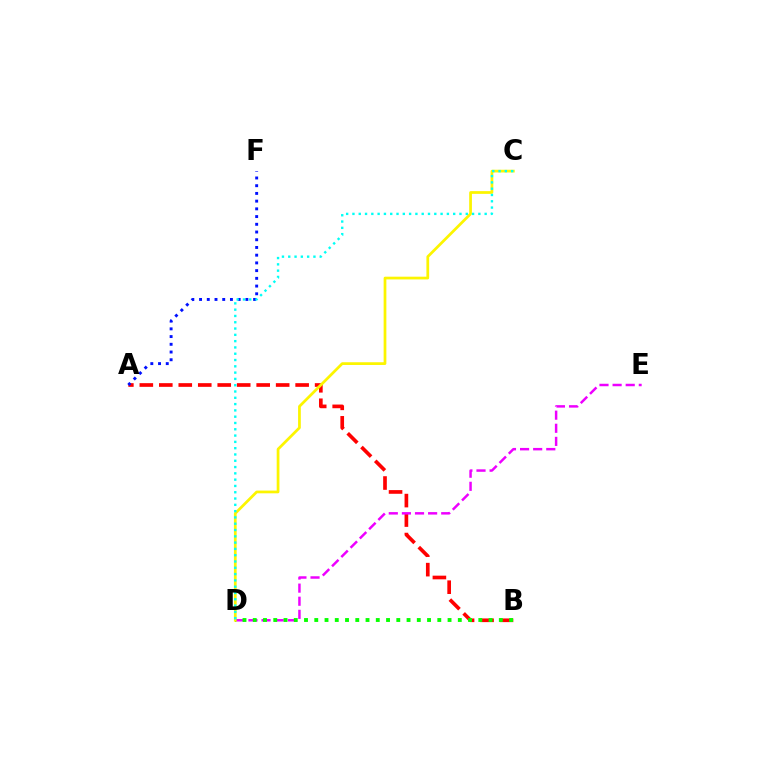{('A', 'B'): [{'color': '#ff0000', 'line_style': 'dashed', 'thickness': 2.65}], ('D', 'E'): [{'color': '#ee00ff', 'line_style': 'dashed', 'thickness': 1.78}], ('A', 'F'): [{'color': '#0010ff', 'line_style': 'dotted', 'thickness': 2.1}], ('B', 'D'): [{'color': '#08ff00', 'line_style': 'dotted', 'thickness': 2.79}], ('C', 'D'): [{'color': '#fcf500', 'line_style': 'solid', 'thickness': 1.97}, {'color': '#00fff6', 'line_style': 'dotted', 'thickness': 1.71}]}